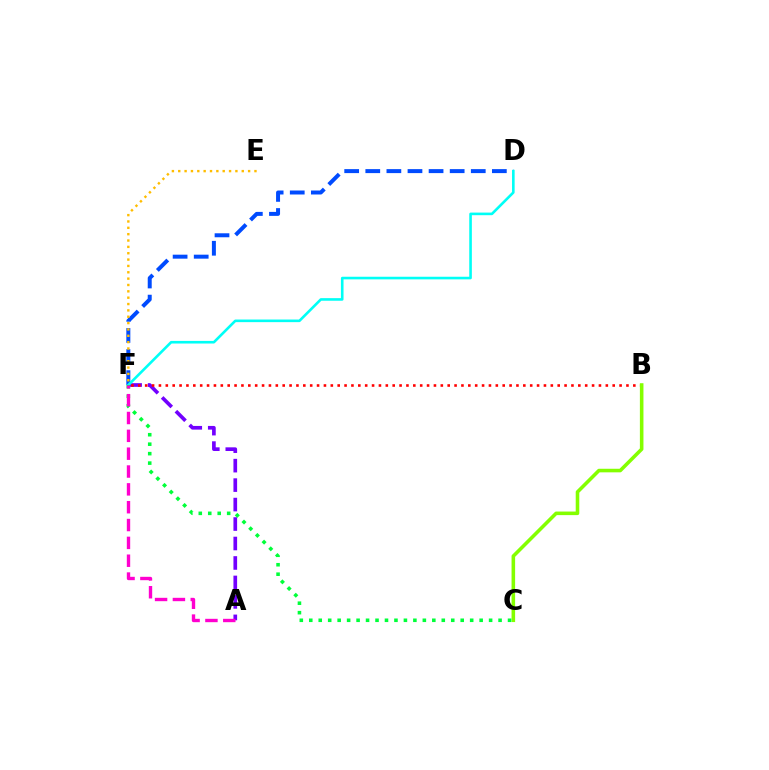{('A', 'F'): [{'color': '#7200ff', 'line_style': 'dashed', 'thickness': 2.64}, {'color': '#ff00cf', 'line_style': 'dashed', 'thickness': 2.42}], ('D', 'F'): [{'color': '#004bff', 'line_style': 'dashed', 'thickness': 2.87}, {'color': '#00fff6', 'line_style': 'solid', 'thickness': 1.88}], ('B', 'F'): [{'color': '#ff0000', 'line_style': 'dotted', 'thickness': 1.87}], ('B', 'C'): [{'color': '#84ff00', 'line_style': 'solid', 'thickness': 2.57}], ('C', 'F'): [{'color': '#00ff39', 'line_style': 'dotted', 'thickness': 2.57}], ('E', 'F'): [{'color': '#ffbd00', 'line_style': 'dotted', 'thickness': 1.73}]}